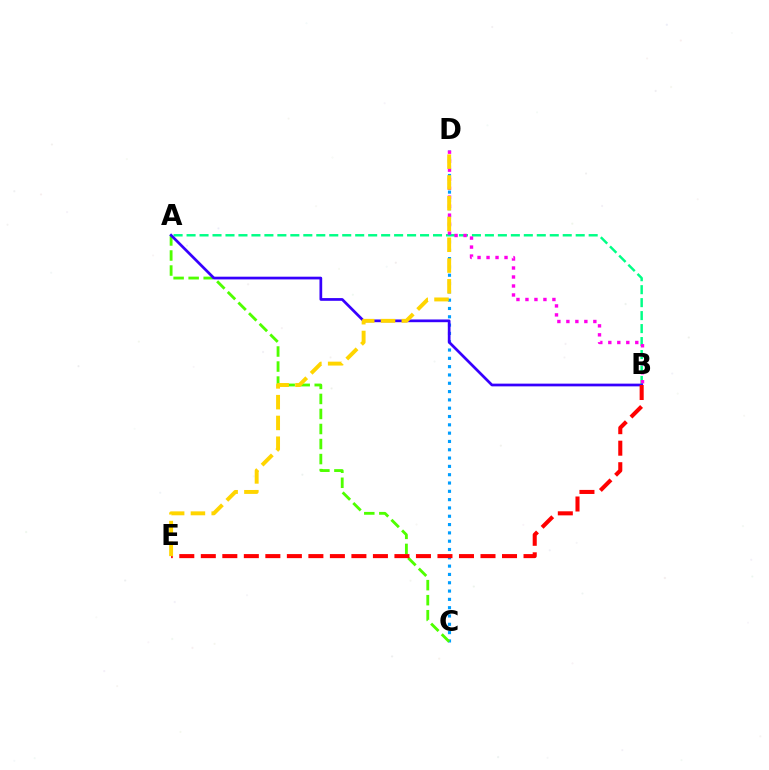{('A', 'B'): [{'color': '#00ff86', 'line_style': 'dashed', 'thickness': 1.76}, {'color': '#3700ff', 'line_style': 'solid', 'thickness': 1.96}], ('C', 'D'): [{'color': '#009eff', 'line_style': 'dotted', 'thickness': 2.26}], ('A', 'C'): [{'color': '#4fff00', 'line_style': 'dashed', 'thickness': 2.04}], ('B', 'D'): [{'color': '#ff00ed', 'line_style': 'dotted', 'thickness': 2.44}], ('B', 'E'): [{'color': '#ff0000', 'line_style': 'dashed', 'thickness': 2.92}], ('D', 'E'): [{'color': '#ffd500', 'line_style': 'dashed', 'thickness': 2.82}]}